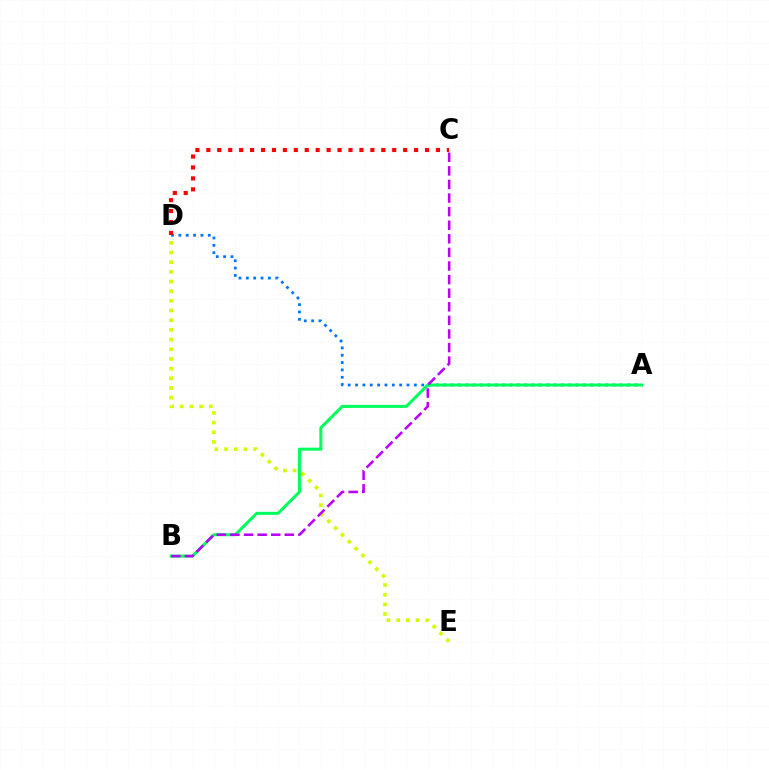{('A', 'D'): [{'color': '#0074ff', 'line_style': 'dotted', 'thickness': 2.0}], ('A', 'B'): [{'color': '#00ff5c', 'line_style': 'solid', 'thickness': 2.17}], ('D', 'E'): [{'color': '#d1ff00', 'line_style': 'dotted', 'thickness': 2.63}], ('C', 'D'): [{'color': '#ff0000', 'line_style': 'dotted', 'thickness': 2.97}], ('B', 'C'): [{'color': '#b900ff', 'line_style': 'dashed', 'thickness': 1.85}]}